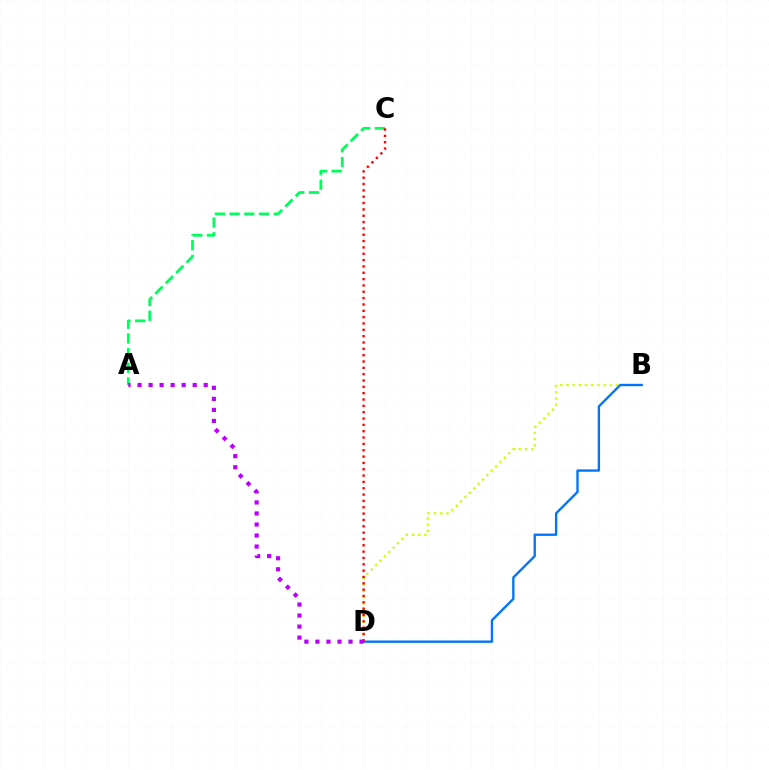{('B', 'D'): [{'color': '#d1ff00', 'line_style': 'dotted', 'thickness': 1.68}, {'color': '#0074ff', 'line_style': 'solid', 'thickness': 1.69}], ('A', 'C'): [{'color': '#00ff5c', 'line_style': 'dashed', 'thickness': 2.0}], ('C', 'D'): [{'color': '#ff0000', 'line_style': 'dotted', 'thickness': 1.72}], ('A', 'D'): [{'color': '#b900ff', 'line_style': 'dotted', 'thickness': 3.0}]}